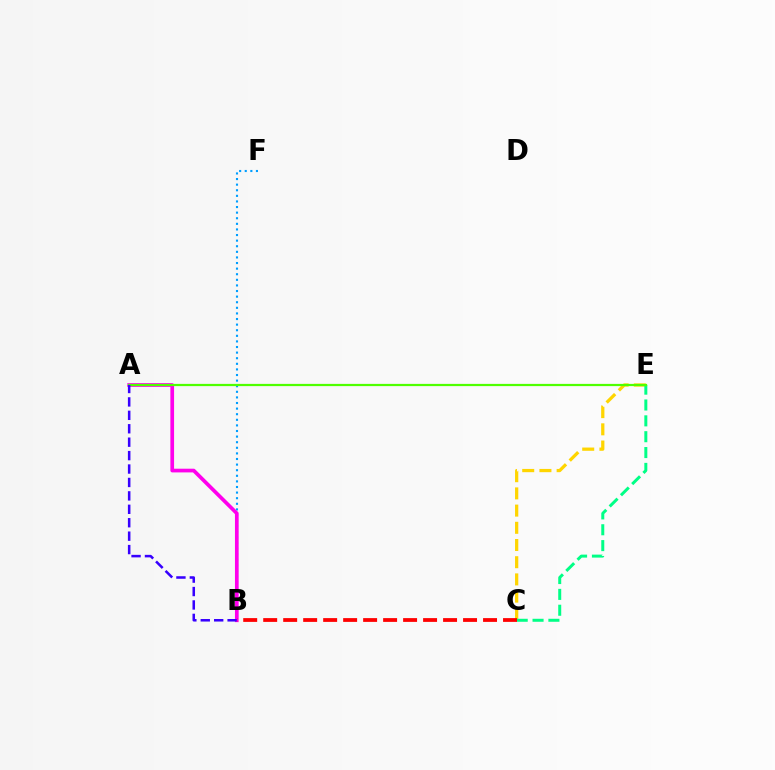{('B', 'F'): [{'color': '#009eff', 'line_style': 'dotted', 'thickness': 1.52}], ('C', 'E'): [{'color': '#ffd500', 'line_style': 'dashed', 'thickness': 2.34}, {'color': '#00ff86', 'line_style': 'dashed', 'thickness': 2.15}], ('A', 'B'): [{'color': '#ff00ed', 'line_style': 'solid', 'thickness': 2.66}, {'color': '#3700ff', 'line_style': 'dashed', 'thickness': 1.82}], ('B', 'C'): [{'color': '#ff0000', 'line_style': 'dashed', 'thickness': 2.72}], ('A', 'E'): [{'color': '#4fff00', 'line_style': 'solid', 'thickness': 1.6}]}